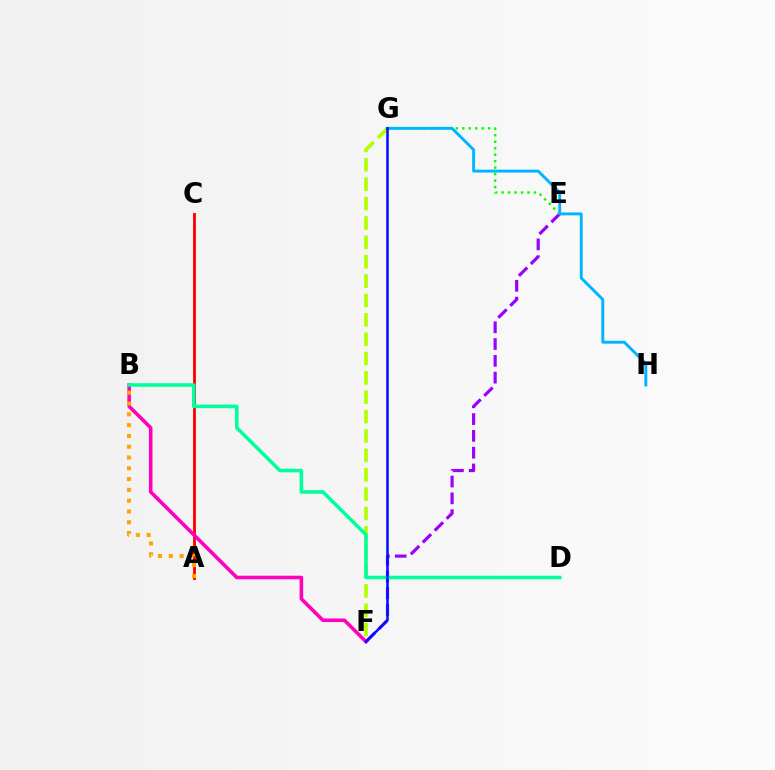{('E', 'F'): [{'color': '#9b00ff', 'line_style': 'dashed', 'thickness': 2.28}], ('E', 'G'): [{'color': '#08ff00', 'line_style': 'dotted', 'thickness': 1.76}], ('A', 'C'): [{'color': '#ff0000', 'line_style': 'solid', 'thickness': 2.05}], ('F', 'G'): [{'color': '#b3ff00', 'line_style': 'dashed', 'thickness': 2.63}, {'color': '#0010ff', 'line_style': 'solid', 'thickness': 1.82}], ('B', 'F'): [{'color': '#ff00bd', 'line_style': 'solid', 'thickness': 2.58}], ('G', 'H'): [{'color': '#00b5ff', 'line_style': 'solid', 'thickness': 2.09}], ('B', 'D'): [{'color': '#00ff9d', 'line_style': 'solid', 'thickness': 2.57}], ('A', 'B'): [{'color': '#ffa500', 'line_style': 'dotted', 'thickness': 2.93}]}